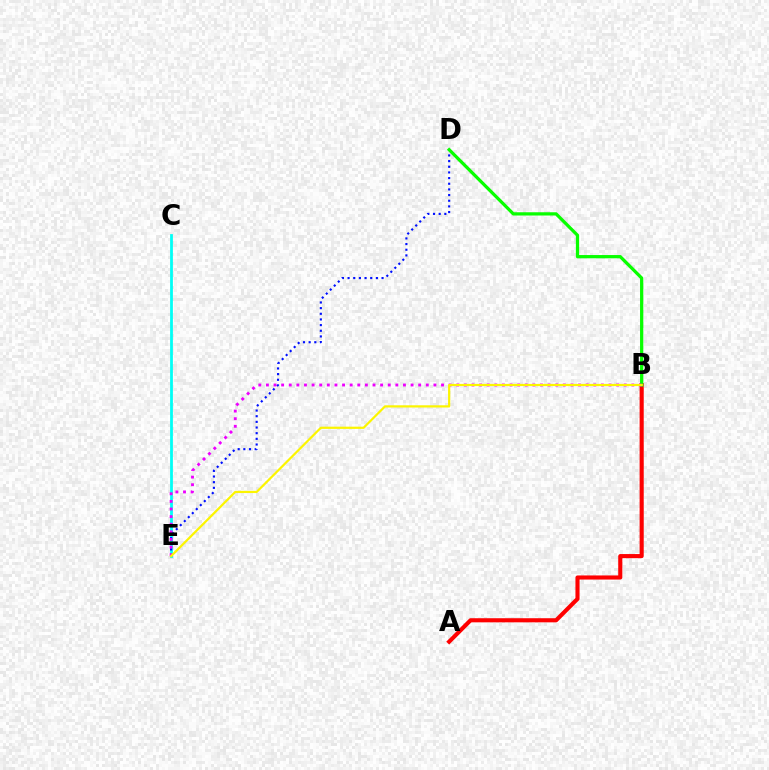{('C', 'E'): [{'color': '#00fff6', 'line_style': 'solid', 'thickness': 2.0}], ('D', 'E'): [{'color': '#0010ff', 'line_style': 'dotted', 'thickness': 1.54}], ('A', 'B'): [{'color': '#ff0000', 'line_style': 'solid', 'thickness': 2.96}], ('B', 'D'): [{'color': '#08ff00', 'line_style': 'solid', 'thickness': 2.34}], ('B', 'E'): [{'color': '#ee00ff', 'line_style': 'dotted', 'thickness': 2.07}, {'color': '#fcf500', 'line_style': 'solid', 'thickness': 1.59}]}